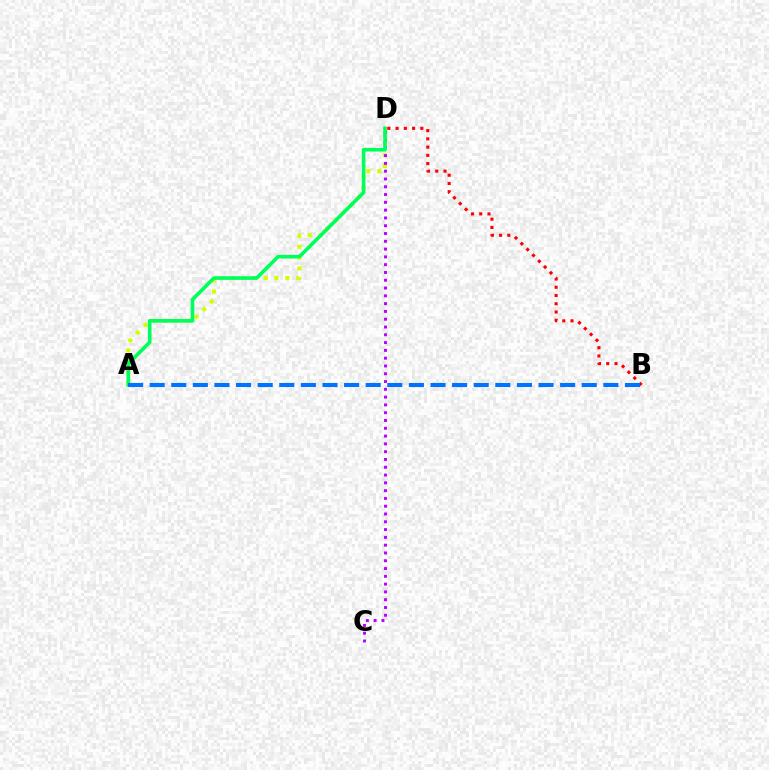{('A', 'D'): [{'color': '#d1ff00', 'line_style': 'dotted', 'thickness': 2.95}, {'color': '#00ff5c', 'line_style': 'solid', 'thickness': 2.62}], ('C', 'D'): [{'color': '#b900ff', 'line_style': 'dotted', 'thickness': 2.12}], ('B', 'D'): [{'color': '#ff0000', 'line_style': 'dotted', 'thickness': 2.24}], ('A', 'B'): [{'color': '#0074ff', 'line_style': 'dashed', 'thickness': 2.94}]}